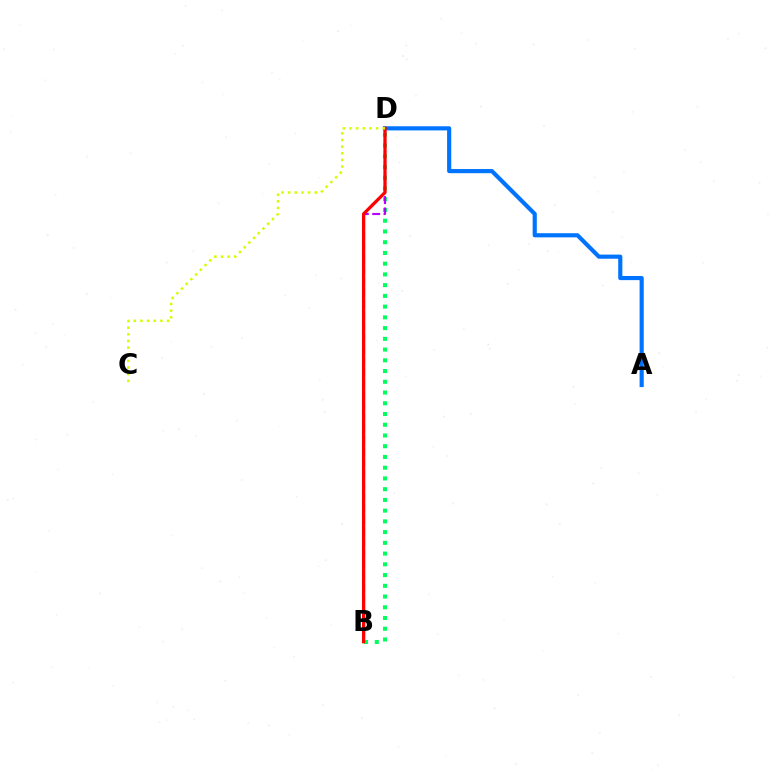{('B', 'D'): [{'color': '#00ff5c', 'line_style': 'dotted', 'thickness': 2.92}, {'color': '#b900ff', 'line_style': 'dashed', 'thickness': 1.54}, {'color': '#ff0000', 'line_style': 'solid', 'thickness': 2.34}], ('A', 'D'): [{'color': '#0074ff', 'line_style': 'solid', 'thickness': 2.99}], ('C', 'D'): [{'color': '#d1ff00', 'line_style': 'dotted', 'thickness': 1.81}]}